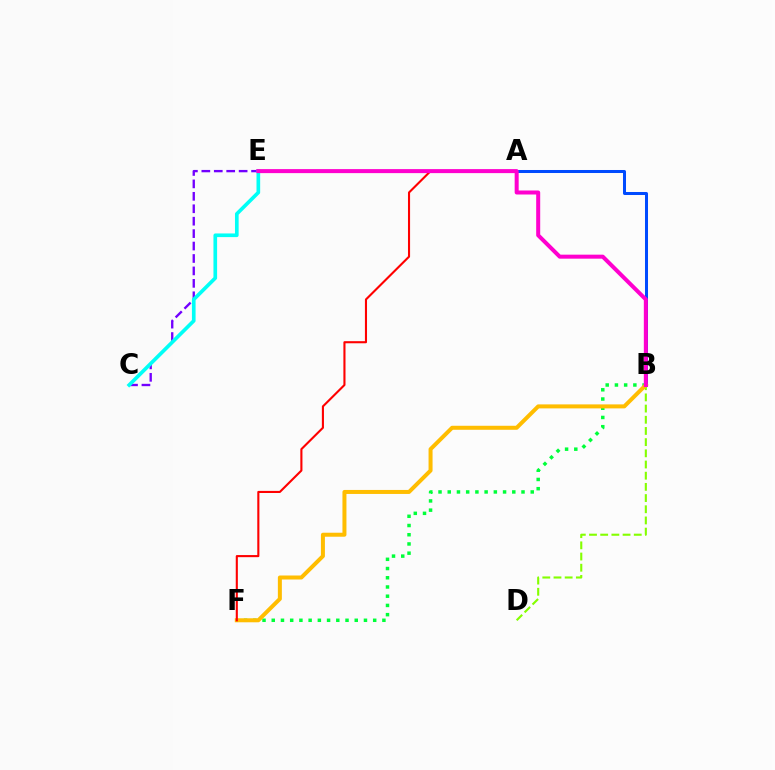{('A', 'B'): [{'color': '#004bff', 'line_style': 'solid', 'thickness': 2.17}], ('B', 'D'): [{'color': '#84ff00', 'line_style': 'dashed', 'thickness': 1.52}], ('C', 'E'): [{'color': '#7200ff', 'line_style': 'dashed', 'thickness': 1.69}, {'color': '#00fff6', 'line_style': 'solid', 'thickness': 2.63}], ('B', 'F'): [{'color': '#00ff39', 'line_style': 'dotted', 'thickness': 2.51}, {'color': '#ffbd00', 'line_style': 'solid', 'thickness': 2.88}], ('A', 'F'): [{'color': '#ff0000', 'line_style': 'solid', 'thickness': 1.51}], ('B', 'E'): [{'color': '#ff00cf', 'line_style': 'solid', 'thickness': 2.89}]}